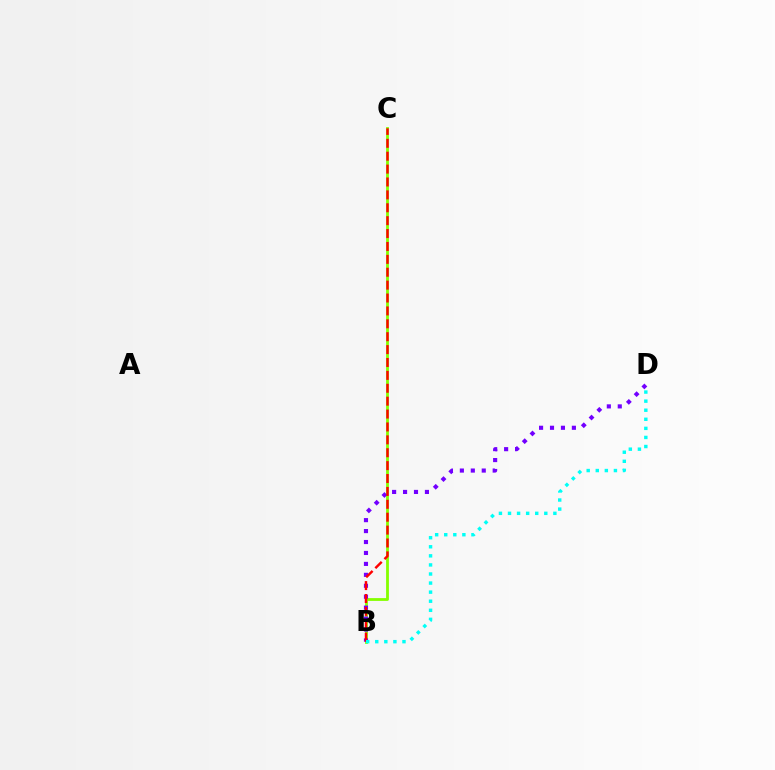{('B', 'C'): [{'color': '#84ff00', 'line_style': 'solid', 'thickness': 2.02}, {'color': '#ff0000', 'line_style': 'dashed', 'thickness': 1.75}], ('B', 'D'): [{'color': '#7200ff', 'line_style': 'dotted', 'thickness': 2.97}, {'color': '#00fff6', 'line_style': 'dotted', 'thickness': 2.47}]}